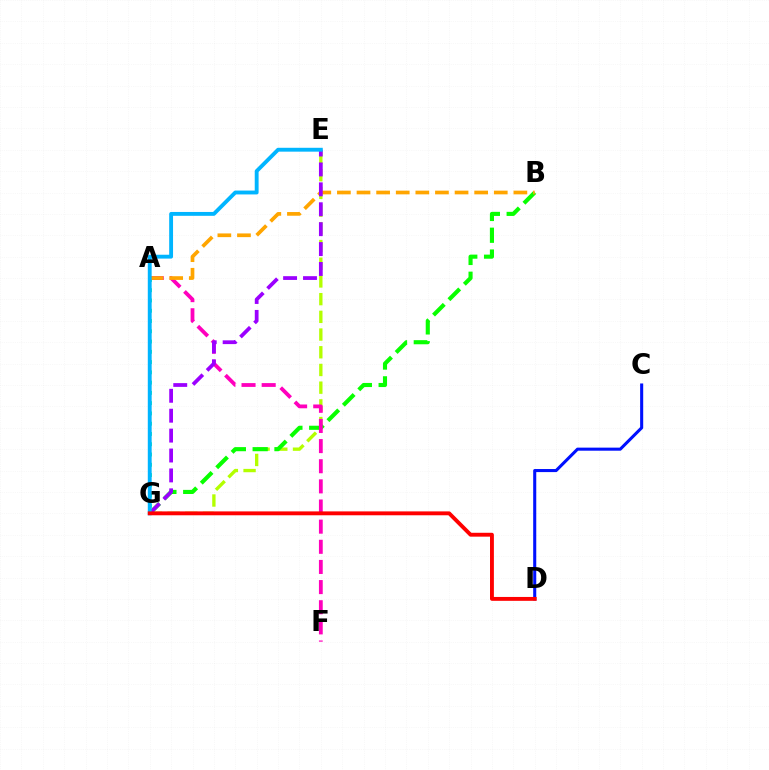{('E', 'G'): [{'color': '#b3ff00', 'line_style': 'dashed', 'thickness': 2.4}, {'color': '#9b00ff', 'line_style': 'dashed', 'thickness': 2.7}, {'color': '#00b5ff', 'line_style': 'solid', 'thickness': 2.78}], ('C', 'D'): [{'color': '#0010ff', 'line_style': 'solid', 'thickness': 2.21}], ('A', 'G'): [{'color': '#00ff9d', 'line_style': 'dotted', 'thickness': 2.79}], ('B', 'G'): [{'color': '#08ff00', 'line_style': 'dashed', 'thickness': 2.96}], ('A', 'F'): [{'color': '#ff00bd', 'line_style': 'dashed', 'thickness': 2.74}], ('A', 'B'): [{'color': '#ffa500', 'line_style': 'dashed', 'thickness': 2.66}], ('D', 'G'): [{'color': '#ff0000', 'line_style': 'solid', 'thickness': 2.79}]}